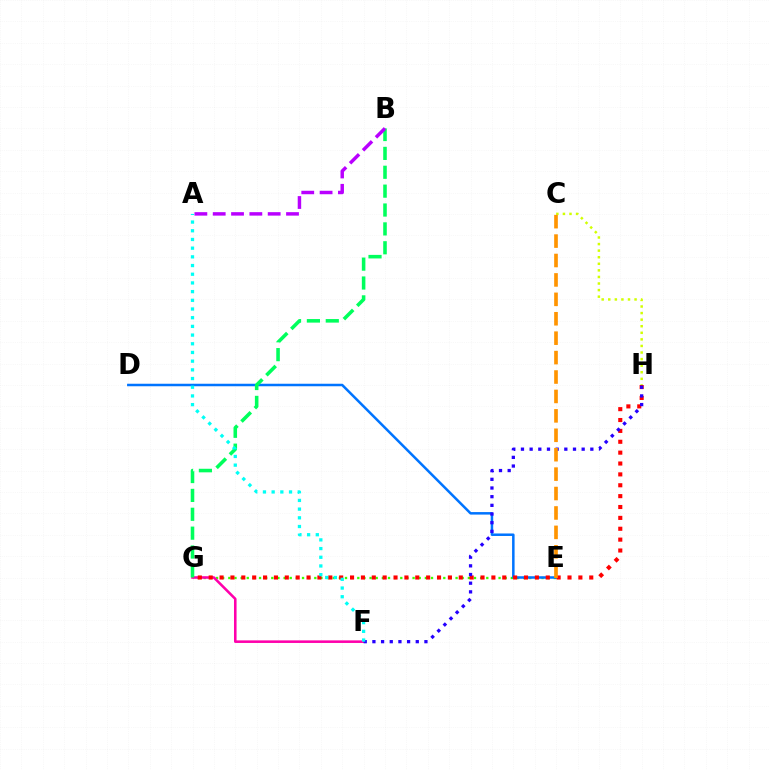{('C', 'H'): [{'color': '#d1ff00', 'line_style': 'dotted', 'thickness': 1.79}], ('E', 'G'): [{'color': '#3dff00', 'line_style': 'dotted', 'thickness': 1.67}], ('D', 'E'): [{'color': '#0074ff', 'line_style': 'solid', 'thickness': 1.81}], ('F', 'G'): [{'color': '#ff00ac', 'line_style': 'solid', 'thickness': 1.85}], ('B', 'G'): [{'color': '#00ff5c', 'line_style': 'dashed', 'thickness': 2.56}], ('G', 'H'): [{'color': '#ff0000', 'line_style': 'dotted', 'thickness': 2.95}], ('A', 'B'): [{'color': '#b900ff', 'line_style': 'dashed', 'thickness': 2.49}], ('F', 'H'): [{'color': '#2500ff', 'line_style': 'dotted', 'thickness': 2.36}], ('A', 'F'): [{'color': '#00fff6', 'line_style': 'dotted', 'thickness': 2.36}], ('C', 'E'): [{'color': '#ff9400', 'line_style': 'dashed', 'thickness': 2.64}]}